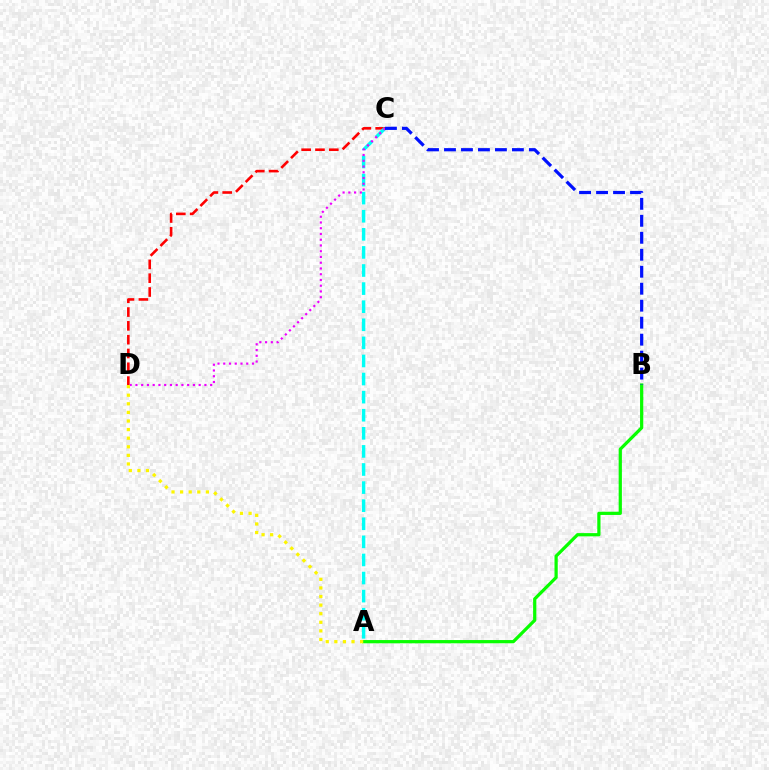{('C', 'D'): [{'color': '#ff0000', 'line_style': 'dashed', 'thickness': 1.88}, {'color': '#ee00ff', 'line_style': 'dotted', 'thickness': 1.56}], ('A', 'C'): [{'color': '#00fff6', 'line_style': 'dashed', 'thickness': 2.46}], ('A', 'B'): [{'color': '#08ff00', 'line_style': 'solid', 'thickness': 2.32}], ('A', 'D'): [{'color': '#fcf500', 'line_style': 'dotted', 'thickness': 2.33}], ('B', 'C'): [{'color': '#0010ff', 'line_style': 'dashed', 'thickness': 2.31}]}